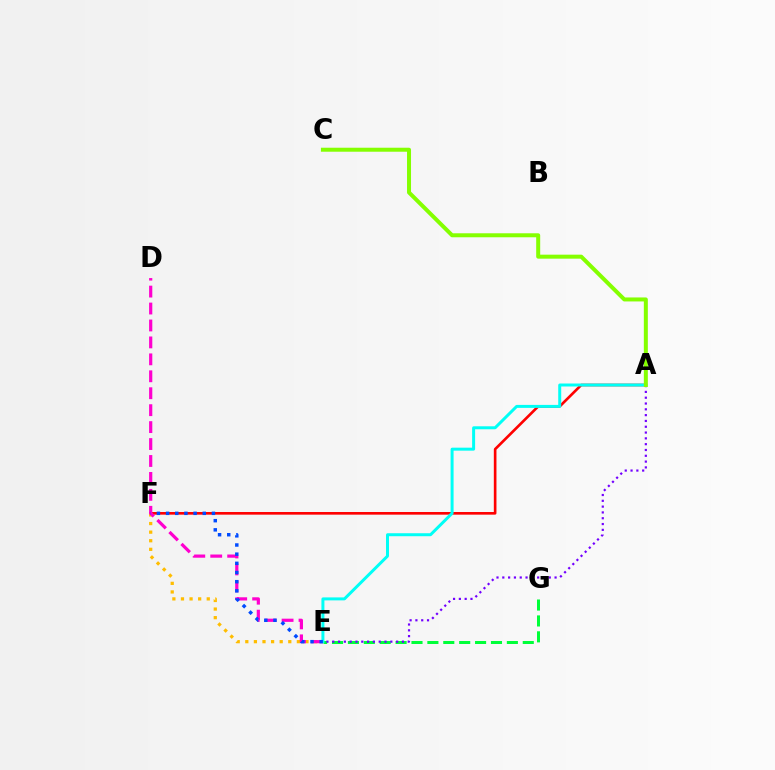{('A', 'F'): [{'color': '#ff0000', 'line_style': 'solid', 'thickness': 1.9}], ('E', 'G'): [{'color': '#00ff39', 'line_style': 'dashed', 'thickness': 2.16}], ('E', 'F'): [{'color': '#ffbd00', 'line_style': 'dotted', 'thickness': 2.34}, {'color': '#004bff', 'line_style': 'dotted', 'thickness': 2.49}], ('D', 'E'): [{'color': '#ff00cf', 'line_style': 'dashed', 'thickness': 2.3}], ('A', 'E'): [{'color': '#00fff6', 'line_style': 'solid', 'thickness': 2.15}, {'color': '#7200ff', 'line_style': 'dotted', 'thickness': 1.58}], ('A', 'C'): [{'color': '#84ff00', 'line_style': 'solid', 'thickness': 2.87}]}